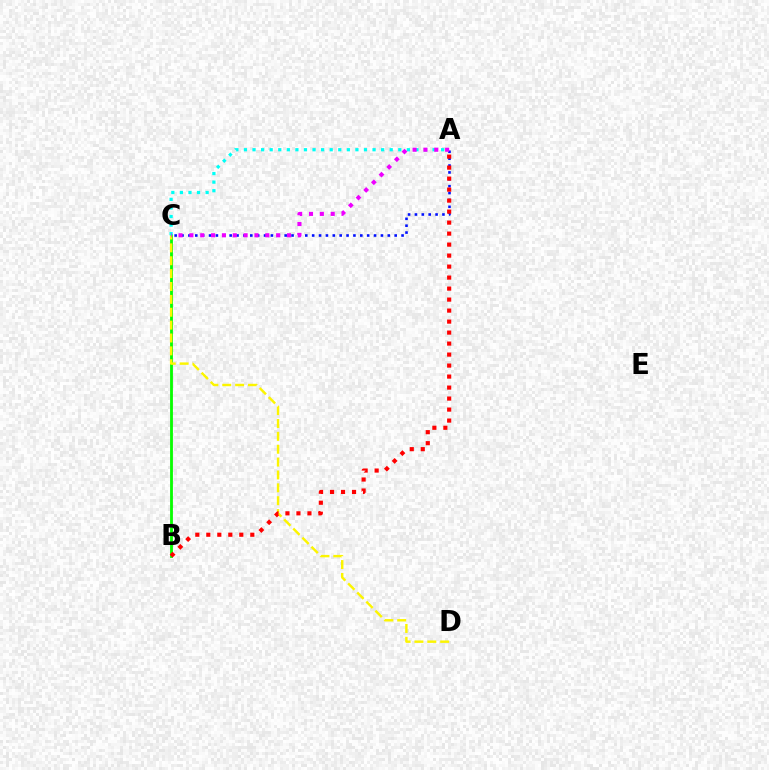{('B', 'C'): [{'color': '#08ff00', 'line_style': 'solid', 'thickness': 2.03}], ('C', 'D'): [{'color': '#fcf500', 'line_style': 'dashed', 'thickness': 1.75}], ('A', 'C'): [{'color': '#00fff6', 'line_style': 'dotted', 'thickness': 2.33}, {'color': '#0010ff', 'line_style': 'dotted', 'thickness': 1.87}, {'color': '#ee00ff', 'line_style': 'dotted', 'thickness': 2.95}], ('A', 'B'): [{'color': '#ff0000', 'line_style': 'dotted', 'thickness': 2.99}]}